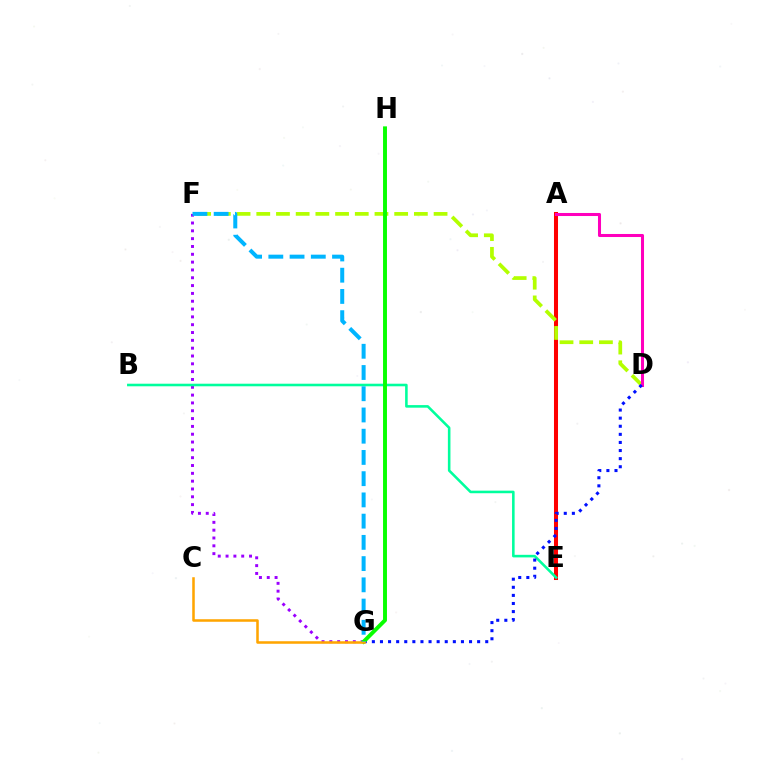{('A', 'E'): [{'color': '#ff0000', 'line_style': 'solid', 'thickness': 2.9}], ('D', 'F'): [{'color': '#b3ff00', 'line_style': 'dashed', 'thickness': 2.68}], ('F', 'G'): [{'color': '#9b00ff', 'line_style': 'dotted', 'thickness': 2.13}, {'color': '#00b5ff', 'line_style': 'dashed', 'thickness': 2.88}], ('B', 'E'): [{'color': '#00ff9d', 'line_style': 'solid', 'thickness': 1.85}], ('A', 'D'): [{'color': '#ff00bd', 'line_style': 'solid', 'thickness': 2.19}], ('D', 'G'): [{'color': '#0010ff', 'line_style': 'dotted', 'thickness': 2.2}], ('G', 'H'): [{'color': '#08ff00', 'line_style': 'solid', 'thickness': 2.82}], ('C', 'G'): [{'color': '#ffa500', 'line_style': 'solid', 'thickness': 1.83}]}